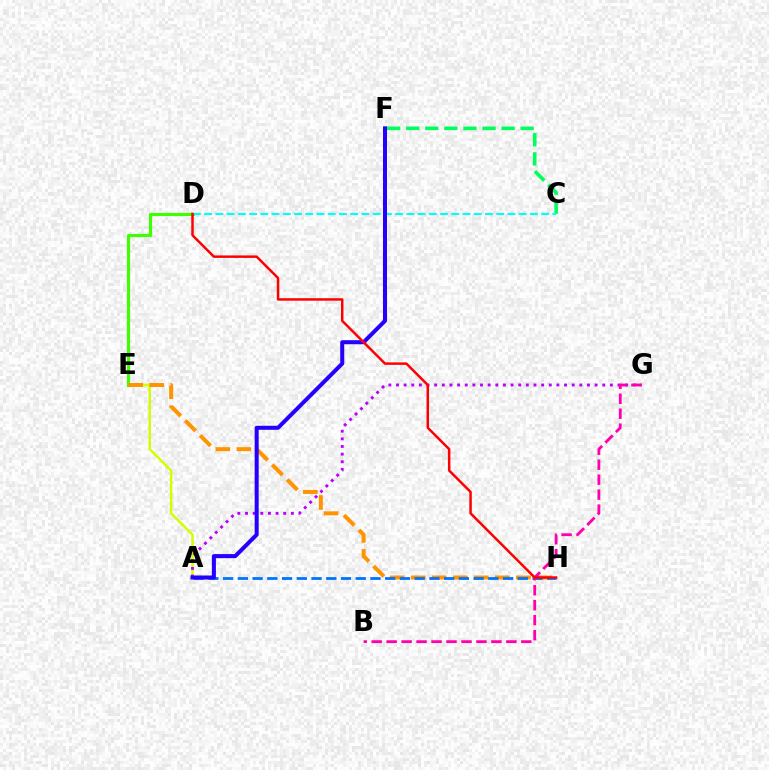{('A', 'E'): [{'color': '#d1ff00', 'line_style': 'solid', 'thickness': 1.79}], ('D', 'E'): [{'color': '#3dff00', 'line_style': 'solid', 'thickness': 2.26}], ('E', 'H'): [{'color': '#ff9400', 'line_style': 'dashed', 'thickness': 2.86}], ('C', 'F'): [{'color': '#00ff5c', 'line_style': 'dashed', 'thickness': 2.59}], ('A', 'H'): [{'color': '#0074ff', 'line_style': 'dashed', 'thickness': 2.0}], ('A', 'G'): [{'color': '#b900ff', 'line_style': 'dotted', 'thickness': 2.08}], ('B', 'G'): [{'color': '#ff00ac', 'line_style': 'dashed', 'thickness': 2.03}], ('C', 'D'): [{'color': '#00fff6', 'line_style': 'dashed', 'thickness': 1.53}], ('A', 'F'): [{'color': '#2500ff', 'line_style': 'solid', 'thickness': 2.9}], ('D', 'H'): [{'color': '#ff0000', 'line_style': 'solid', 'thickness': 1.79}]}